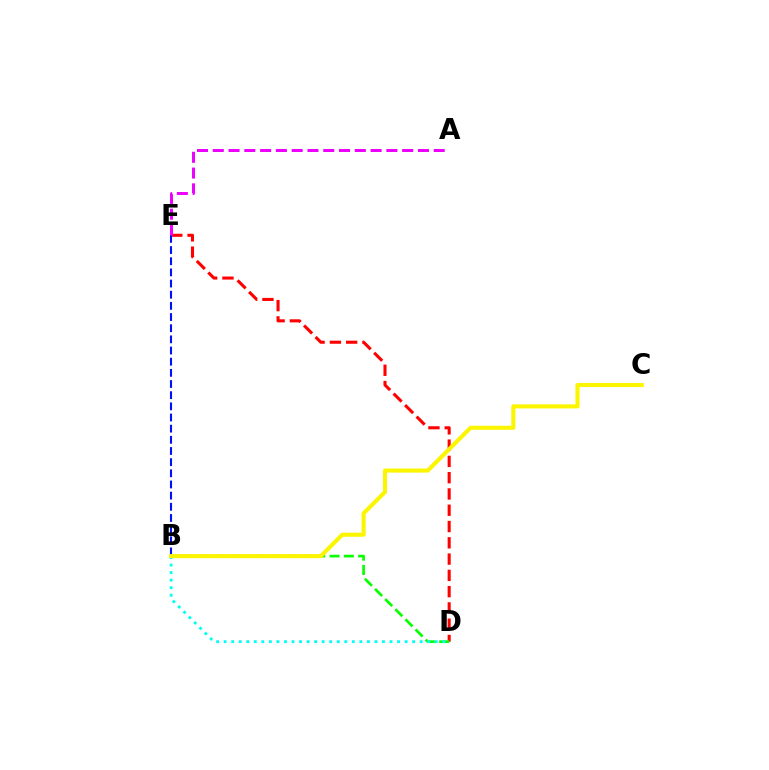{('D', 'E'): [{'color': '#ff0000', 'line_style': 'dashed', 'thickness': 2.21}], ('B', 'D'): [{'color': '#08ff00', 'line_style': 'dashed', 'thickness': 1.95}, {'color': '#00fff6', 'line_style': 'dotted', 'thickness': 2.05}], ('B', 'E'): [{'color': '#0010ff', 'line_style': 'dashed', 'thickness': 1.52}], ('A', 'E'): [{'color': '#ee00ff', 'line_style': 'dashed', 'thickness': 2.14}], ('B', 'C'): [{'color': '#fcf500', 'line_style': 'solid', 'thickness': 2.94}]}